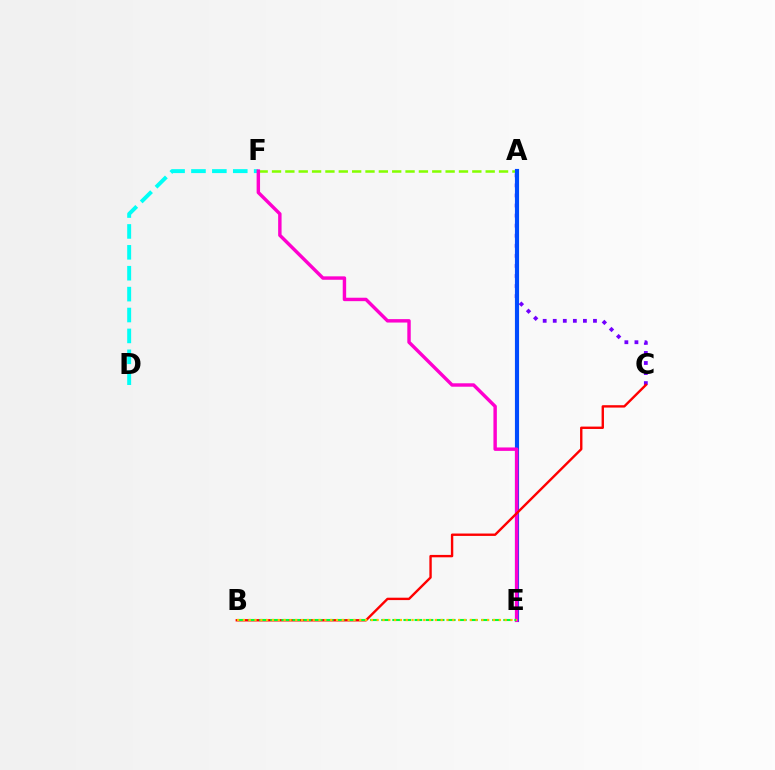{('A', 'C'): [{'color': '#7200ff', 'line_style': 'dotted', 'thickness': 2.73}], ('A', 'F'): [{'color': '#84ff00', 'line_style': 'dashed', 'thickness': 1.81}], ('D', 'F'): [{'color': '#00fff6', 'line_style': 'dashed', 'thickness': 2.84}], ('A', 'E'): [{'color': '#004bff', 'line_style': 'solid', 'thickness': 2.98}], ('E', 'F'): [{'color': '#ff00cf', 'line_style': 'solid', 'thickness': 2.47}], ('B', 'C'): [{'color': '#ff0000', 'line_style': 'solid', 'thickness': 1.72}], ('B', 'E'): [{'color': '#00ff39', 'line_style': 'dashed', 'thickness': 1.51}, {'color': '#ffbd00', 'line_style': 'dotted', 'thickness': 1.58}]}